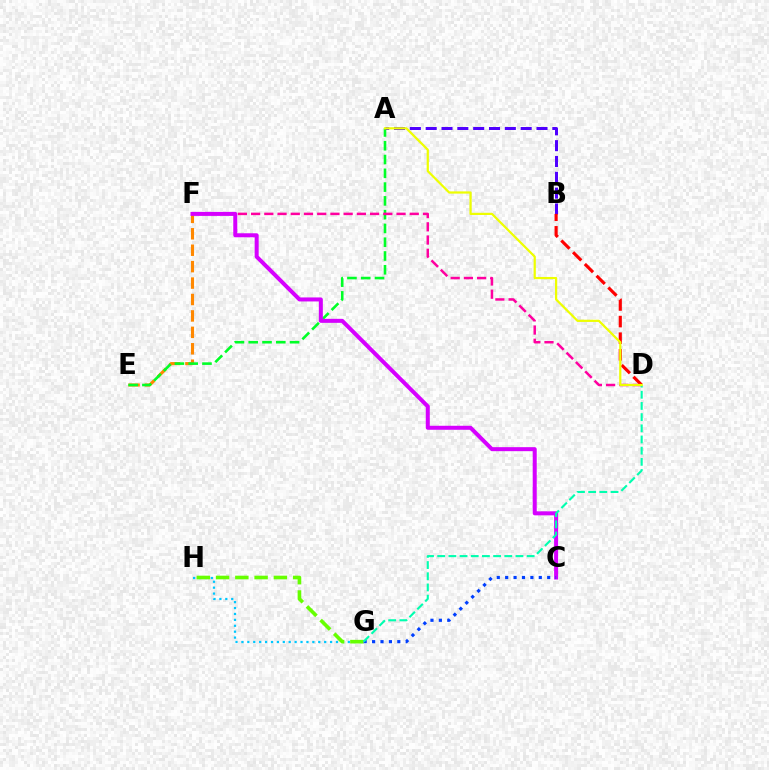{('E', 'F'): [{'color': '#ff8800', 'line_style': 'dashed', 'thickness': 2.23}], ('A', 'E'): [{'color': '#00ff27', 'line_style': 'dashed', 'thickness': 1.87}], ('G', 'H'): [{'color': '#00c7ff', 'line_style': 'dotted', 'thickness': 1.61}, {'color': '#66ff00', 'line_style': 'dashed', 'thickness': 2.62}], ('D', 'F'): [{'color': '#ff00a0', 'line_style': 'dashed', 'thickness': 1.8}], ('A', 'B'): [{'color': '#4f00ff', 'line_style': 'dashed', 'thickness': 2.15}], ('C', 'F'): [{'color': '#d600ff', 'line_style': 'solid', 'thickness': 2.89}], ('C', 'G'): [{'color': '#003fff', 'line_style': 'dotted', 'thickness': 2.28}], ('D', 'G'): [{'color': '#00ffaf', 'line_style': 'dashed', 'thickness': 1.52}], ('B', 'D'): [{'color': '#ff0000', 'line_style': 'dashed', 'thickness': 2.26}], ('A', 'D'): [{'color': '#eeff00', 'line_style': 'solid', 'thickness': 1.59}]}